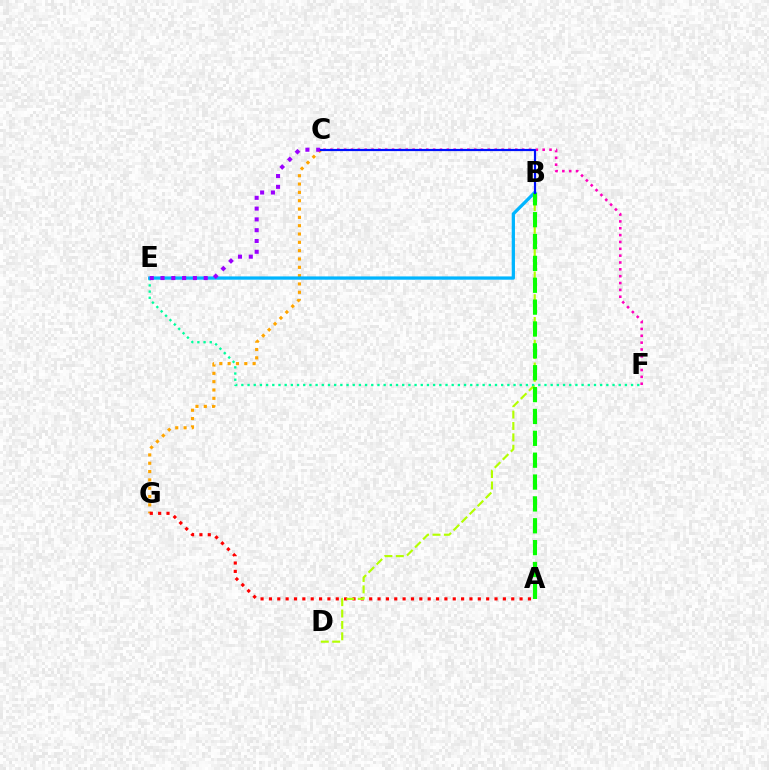{('C', 'G'): [{'color': '#ffa500', 'line_style': 'dotted', 'thickness': 2.26}], ('A', 'G'): [{'color': '#ff0000', 'line_style': 'dotted', 'thickness': 2.27}], ('C', 'F'): [{'color': '#ff00bd', 'line_style': 'dotted', 'thickness': 1.86}], ('B', 'D'): [{'color': '#b3ff00', 'line_style': 'dashed', 'thickness': 1.55}], ('E', 'F'): [{'color': '#00ff9d', 'line_style': 'dotted', 'thickness': 1.68}], ('B', 'E'): [{'color': '#00b5ff', 'line_style': 'solid', 'thickness': 2.36}], ('C', 'E'): [{'color': '#9b00ff', 'line_style': 'dotted', 'thickness': 2.93}], ('A', 'B'): [{'color': '#08ff00', 'line_style': 'dashed', 'thickness': 2.97}], ('B', 'C'): [{'color': '#0010ff', 'line_style': 'solid', 'thickness': 1.57}]}